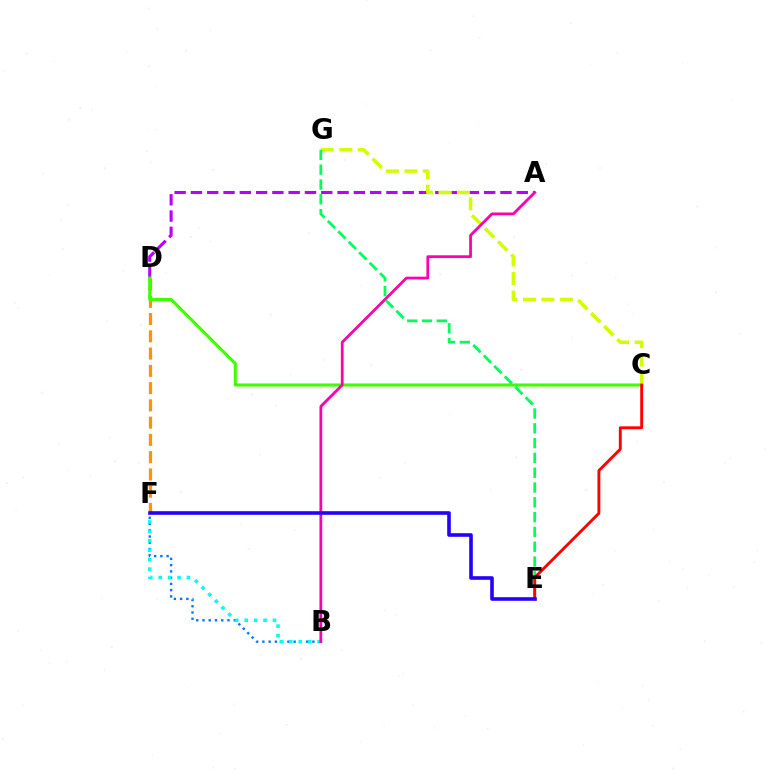{('D', 'F'): [{'color': '#ff9400', 'line_style': 'dashed', 'thickness': 2.35}], ('A', 'D'): [{'color': '#b900ff', 'line_style': 'dashed', 'thickness': 2.21}], ('B', 'F'): [{'color': '#0074ff', 'line_style': 'dotted', 'thickness': 1.7}, {'color': '#00fff6', 'line_style': 'dotted', 'thickness': 2.56}], ('C', 'D'): [{'color': '#3dff00', 'line_style': 'solid', 'thickness': 2.22}], ('C', 'G'): [{'color': '#d1ff00', 'line_style': 'dashed', 'thickness': 2.51}], ('A', 'B'): [{'color': '#ff00ac', 'line_style': 'solid', 'thickness': 1.99}], ('E', 'G'): [{'color': '#00ff5c', 'line_style': 'dashed', 'thickness': 2.01}], ('C', 'E'): [{'color': '#ff0000', 'line_style': 'solid', 'thickness': 2.07}], ('E', 'F'): [{'color': '#2500ff', 'line_style': 'solid', 'thickness': 2.59}]}